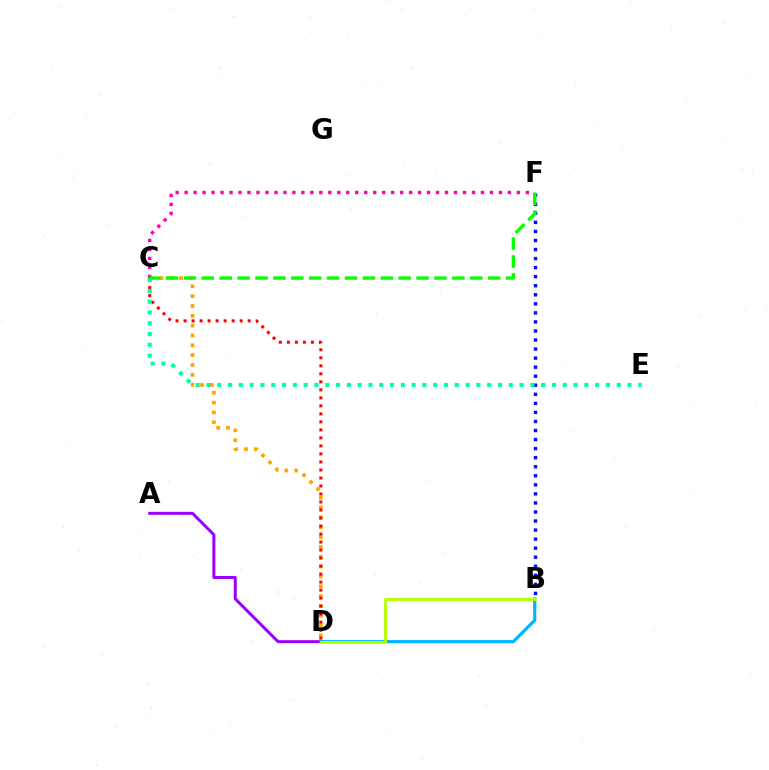{('A', 'D'): [{'color': '#9b00ff', 'line_style': 'solid', 'thickness': 2.15}], ('C', 'D'): [{'color': '#ffa500', 'line_style': 'dotted', 'thickness': 2.67}, {'color': '#ff0000', 'line_style': 'dotted', 'thickness': 2.18}], ('B', 'F'): [{'color': '#0010ff', 'line_style': 'dotted', 'thickness': 2.46}], ('C', 'E'): [{'color': '#00ff9d', 'line_style': 'dotted', 'thickness': 2.93}], ('B', 'D'): [{'color': '#00b5ff', 'line_style': 'solid', 'thickness': 2.28}, {'color': '#b3ff00', 'line_style': 'solid', 'thickness': 2.05}], ('C', 'F'): [{'color': '#ff00bd', 'line_style': 'dotted', 'thickness': 2.44}, {'color': '#08ff00', 'line_style': 'dashed', 'thickness': 2.43}]}